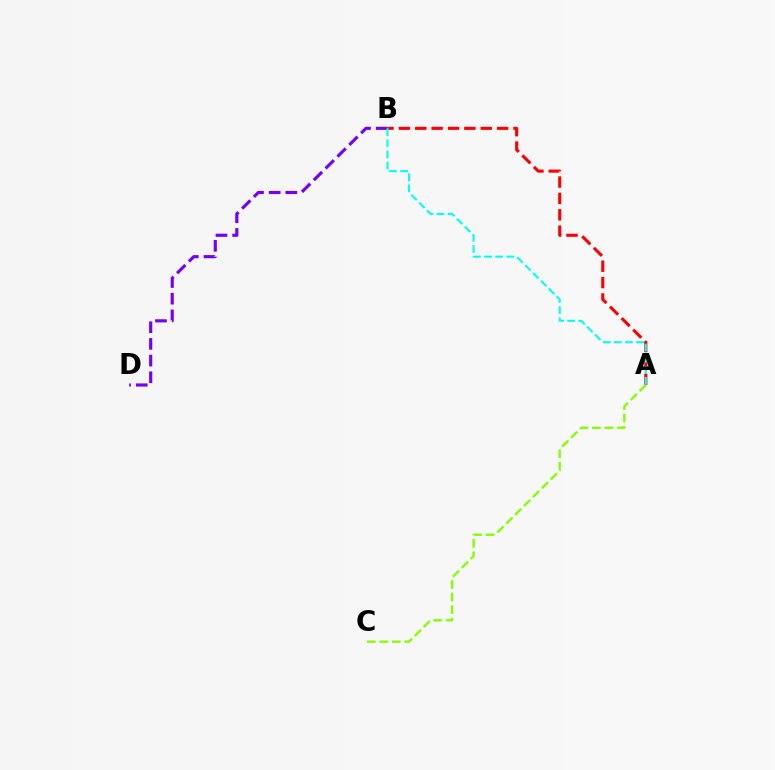{('A', 'B'): [{'color': '#ff0000', 'line_style': 'dashed', 'thickness': 2.22}, {'color': '#00fff6', 'line_style': 'dashed', 'thickness': 1.51}], ('B', 'D'): [{'color': '#7200ff', 'line_style': 'dashed', 'thickness': 2.27}], ('A', 'C'): [{'color': '#84ff00', 'line_style': 'dashed', 'thickness': 1.7}]}